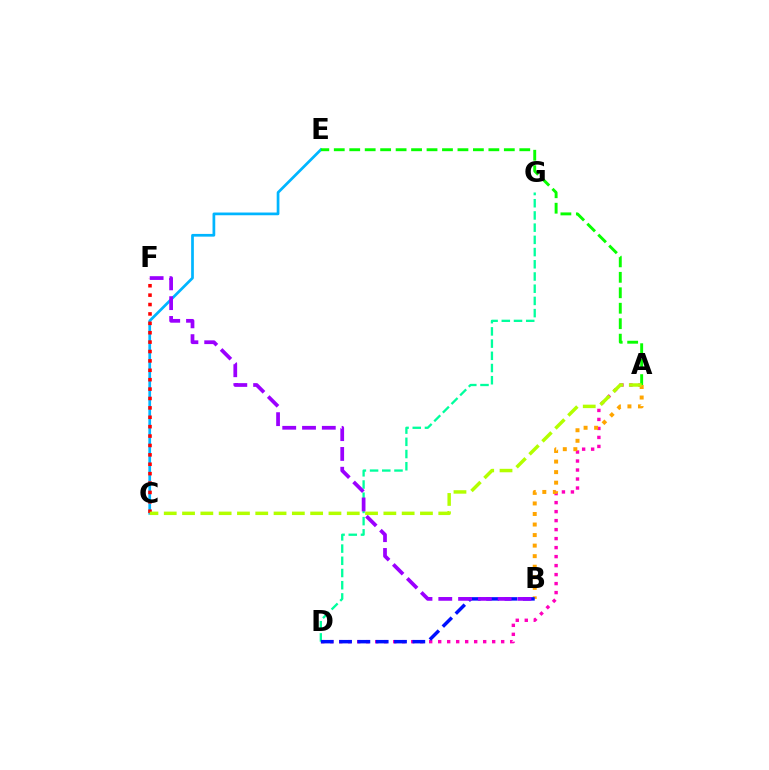{('D', 'G'): [{'color': '#00ff9d', 'line_style': 'dashed', 'thickness': 1.66}], ('A', 'D'): [{'color': '#ff00bd', 'line_style': 'dotted', 'thickness': 2.44}], ('C', 'E'): [{'color': '#00b5ff', 'line_style': 'solid', 'thickness': 1.96}], ('A', 'B'): [{'color': '#ffa500', 'line_style': 'dotted', 'thickness': 2.86}], ('C', 'F'): [{'color': '#ff0000', 'line_style': 'dotted', 'thickness': 2.55}], ('A', 'E'): [{'color': '#08ff00', 'line_style': 'dashed', 'thickness': 2.1}], ('A', 'C'): [{'color': '#b3ff00', 'line_style': 'dashed', 'thickness': 2.49}], ('B', 'D'): [{'color': '#0010ff', 'line_style': 'dashed', 'thickness': 2.49}], ('B', 'F'): [{'color': '#9b00ff', 'line_style': 'dashed', 'thickness': 2.69}]}